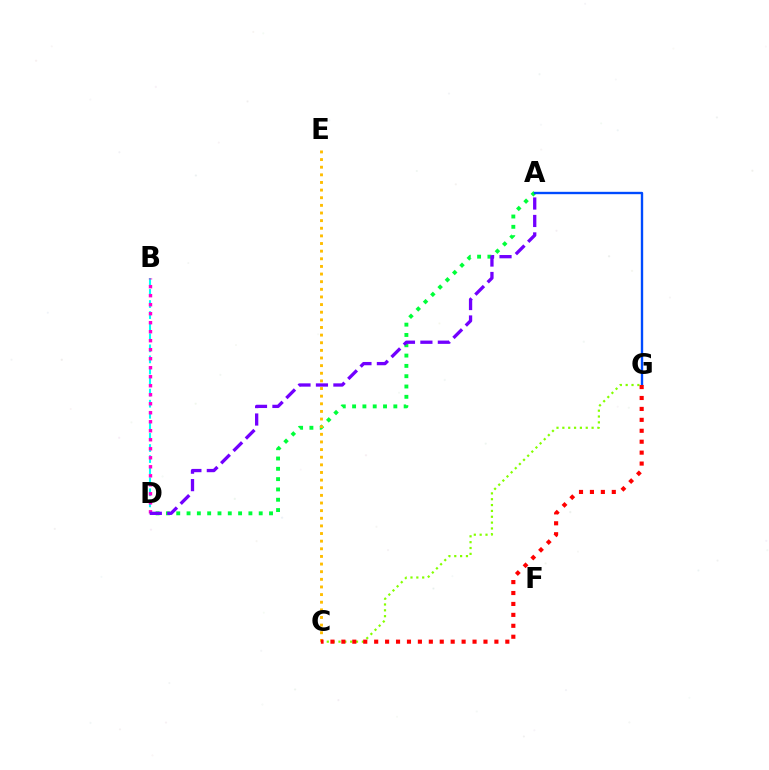{('A', 'D'): [{'color': '#00ff39', 'line_style': 'dotted', 'thickness': 2.8}, {'color': '#7200ff', 'line_style': 'dashed', 'thickness': 2.37}], ('C', 'G'): [{'color': '#84ff00', 'line_style': 'dotted', 'thickness': 1.59}, {'color': '#ff0000', 'line_style': 'dotted', 'thickness': 2.97}], ('C', 'E'): [{'color': '#ffbd00', 'line_style': 'dotted', 'thickness': 2.07}], ('A', 'G'): [{'color': '#004bff', 'line_style': 'solid', 'thickness': 1.7}], ('B', 'D'): [{'color': '#00fff6', 'line_style': 'dashed', 'thickness': 1.5}, {'color': '#ff00cf', 'line_style': 'dotted', 'thickness': 2.45}]}